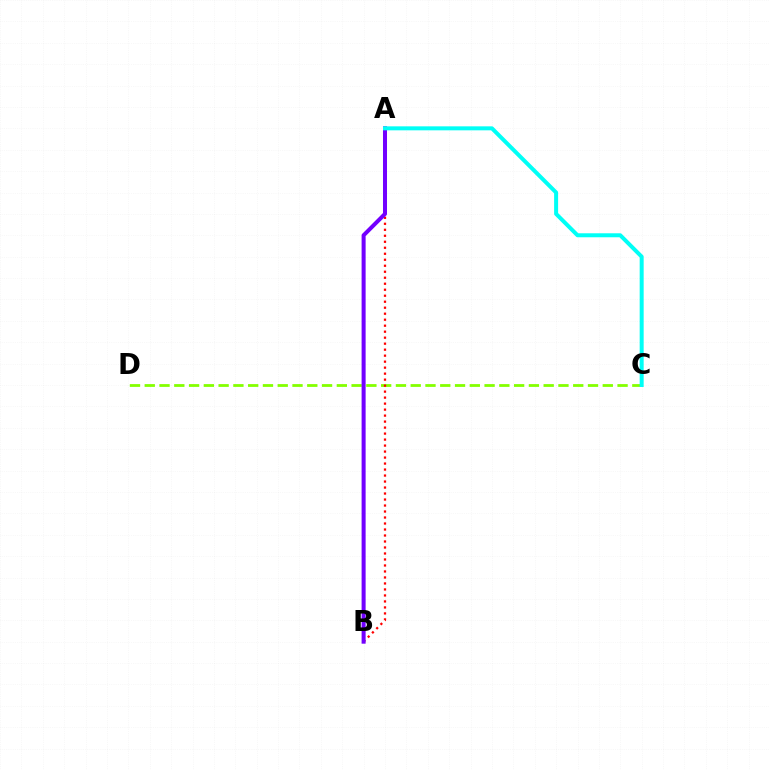{('C', 'D'): [{'color': '#84ff00', 'line_style': 'dashed', 'thickness': 2.01}], ('A', 'B'): [{'color': '#ff0000', 'line_style': 'dotted', 'thickness': 1.63}, {'color': '#7200ff', 'line_style': 'solid', 'thickness': 2.89}], ('A', 'C'): [{'color': '#00fff6', 'line_style': 'solid', 'thickness': 2.88}]}